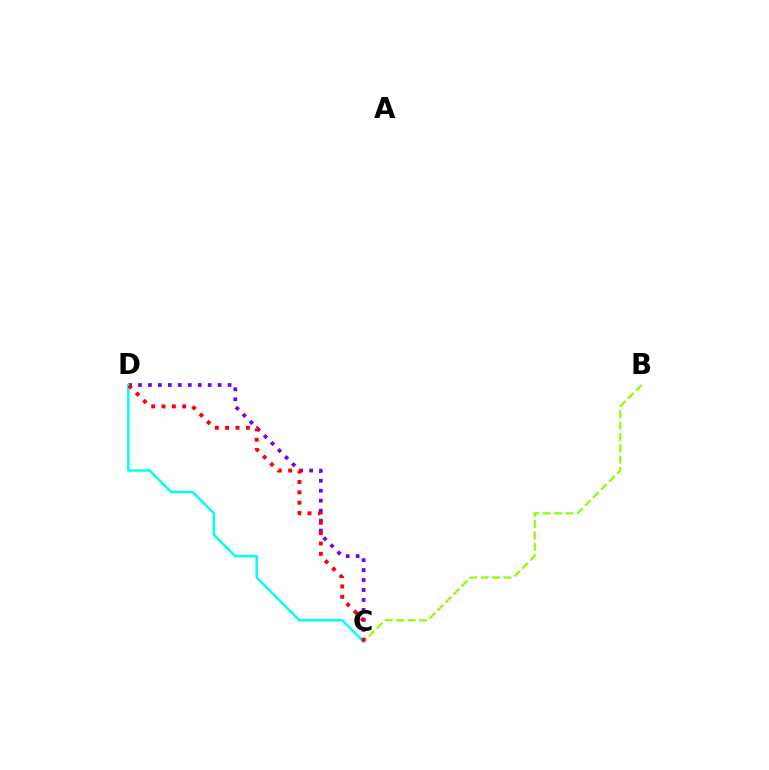{('C', 'D'): [{'color': '#7200ff', 'line_style': 'dotted', 'thickness': 2.71}, {'color': '#00fff6', 'line_style': 'solid', 'thickness': 1.78}, {'color': '#ff0000', 'line_style': 'dotted', 'thickness': 2.81}], ('B', 'C'): [{'color': '#84ff00', 'line_style': 'dashed', 'thickness': 1.54}]}